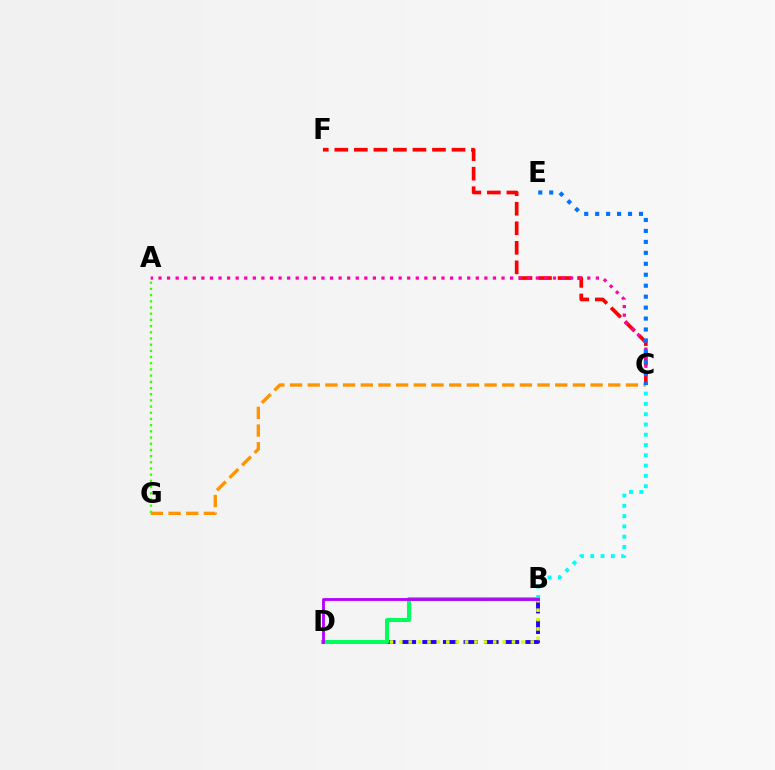{('C', 'F'): [{'color': '#ff0000', 'line_style': 'dashed', 'thickness': 2.65}], ('B', 'D'): [{'color': '#2500ff', 'line_style': 'dashed', 'thickness': 2.8}, {'color': '#d1ff00', 'line_style': 'dotted', 'thickness': 2.55}, {'color': '#00ff5c', 'line_style': 'solid', 'thickness': 2.91}, {'color': '#b900ff', 'line_style': 'solid', 'thickness': 2.04}], ('A', 'C'): [{'color': '#ff00ac', 'line_style': 'dotted', 'thickness': 2.33}], ('C', 'G'): [{'color': '#ff9400', 'line_style': 'dashed', 'thickness': 2.4}], ('B', 'C'): [{'color': '#00fff6', 'line_style': 'dotted', 'thickness': 2.8}], ('A', 'G'): [{'color': '#3dff00', 'line_style': 'dotted', 'thickness': 1.68}], ('C', 'E'): [{'color': '#0074ff', 'line_style': 'dotted', 'thickness': 2.98}]}